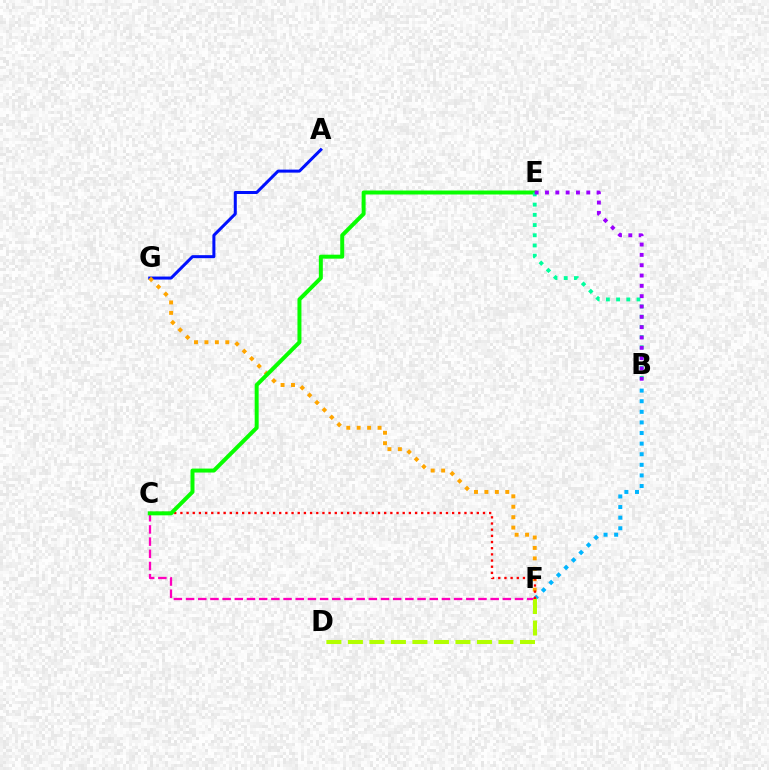{('B', 'F'): [{'color': '#00b5ff', 'line_style': 'dotted', 'thickness': 2.88}], ('A', 'G'): [{'color': '#0010ff', 'line_style': 'solid', 'thickness': 2.17}], ('F', 'G'): [{'color': '#ffa500', 'line_style': 'dotted', 'thickness': 2.83}], ('C', 'F'): [{'color': '#ff00bd', 'line_style': 'dashed', 'thickness': 1.66}, {'color': '#ff0000', 'line_style': 'dotted', 'thickness': 1.68}], ('C', 'E'): [{'color': '#08ff00', 'line_style': 'solid', 'thickness': 2.86}], ('B', 'E'): [{'color': '#00ff9d', 'line_style': 'dotted', 'thickness': 2.77}, {'color': '#9b00ff', 'line_style': 'dotted', 'thickness': 2.8}], ('D', 'F'): [{'color': '#b3ff00', 'line_style': 'dashed', 'thickness': 2.92}]}